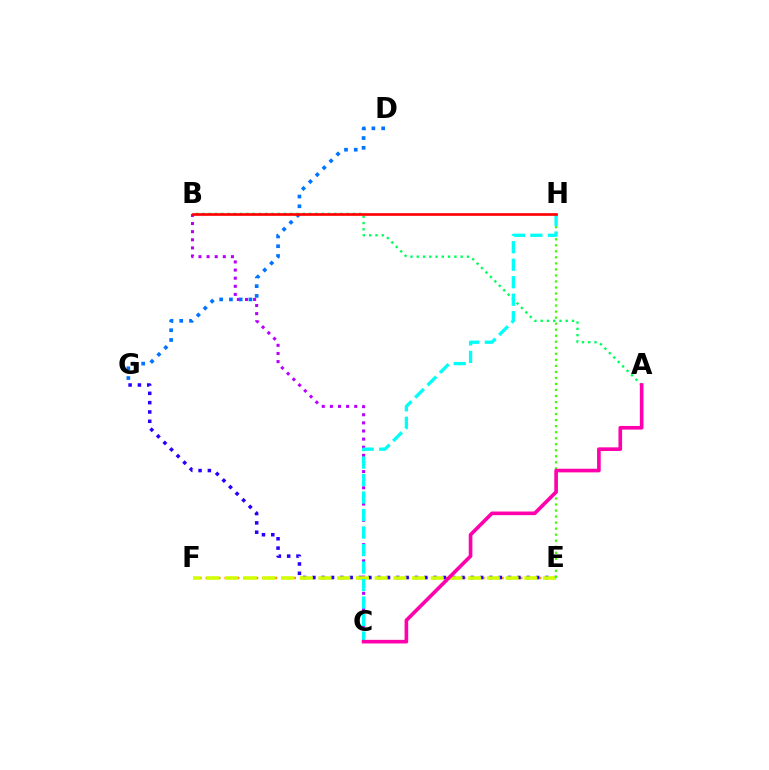{('E', 'F'): [{'color': '#ff9400', 'line_style': 'dotted', 'thickness': 1.71}, {'color': '#d1ff00', 'line_style': 'dashed', 'thickness': 2.54}], ('B', 'C'): [{'color': '#b900ff', 'line_style': 'dotted', 'thickness': 2.21}], ('E', 'G'): [{'color': '#2500ff', 'line_style': 'dotted', 'thickness': 2.53}], ('D', 'G'): [{'color': '#0074ff', 'line_style': 'dotted', 'thickness': 2.65}], ('E', 'H'): [{'color': '#3dff00', 'line_style': 'dotted', 'thickness': 1.64}], ('A', 'B'): [{'color': '#00ff5c', 'line_style': 'dotted', 'thickness': 1.7}], ('C', 'H'): [{'color': '#00fff6', 'line_style': 'dashed', 'thickness': 2.38}], ('A', 'C'): [{'color': '#ff00ac', 'line_style': 'solid', 'thickness': 2.62}], ('B', 'H'): [{'color': '#ff0000', 'line_style': 'solid', 'thickness': 1.92}]}